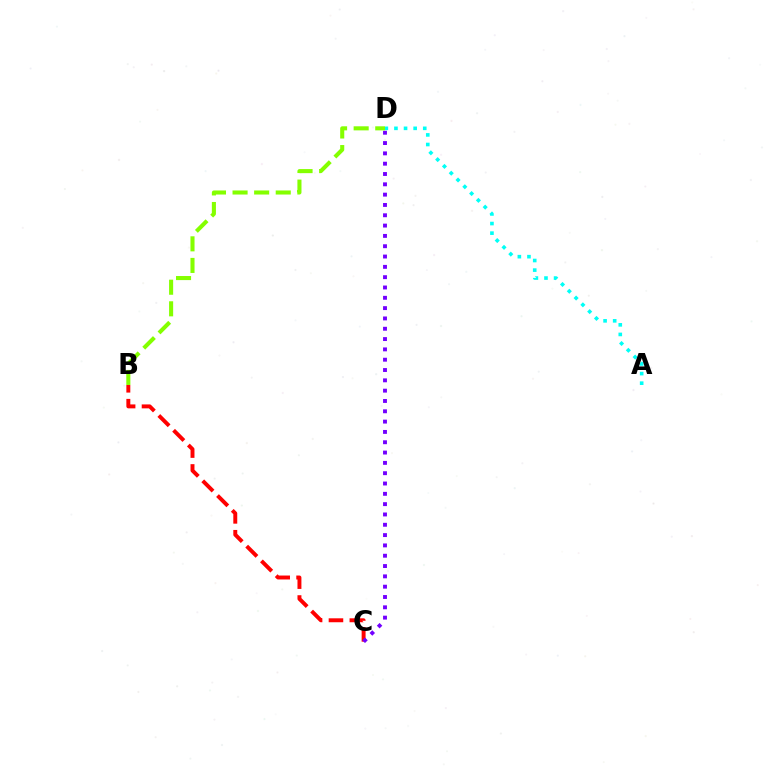{('B', 'C'): [{'color': '#ff0000', 'line_style': 'dashed', 'thickness': 2.84}], ('C', 'D'): [{'color': '#7200ff', 'line_style': 'dotted', 'thickness': 2.8}], ('A', 'D'): [{'color': '#00fff6', 'line_style': 'dotted', 'thickness': 2.61}], ('B', 'D'): [{'color': '#84ff00', 'line_style': 'dashed', 'thickness': 2.93}]}